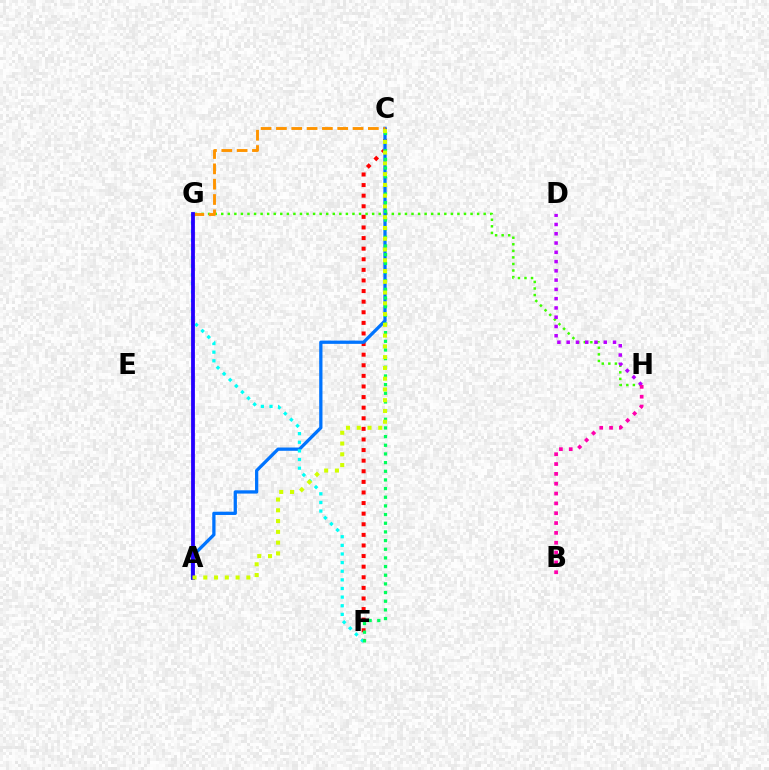{('C', 'F'): [{'color': '#ff0000', 'line_style': 'dotted', 'thickness': 2.88}, {'color': '#00ff5c', 'line_style': 'dotted', 'thickness': 2.35}], ('G', 'H'): [{'color': '#3dff00', 'line_style': 'dotted', 'thickness': 1.78}], ('D', 'H'): [{'color': '#b900ff', 'line_style': 'dotted', 'thickness': 2.52}], ('A', 'C'): [{'color': '#0074ff', 'line_style': 'solid', 'thickness': 2.36}, {'color': '#d1ff00', 'line_style': 'dotted', 'thickness': 2.92}], ('F', 'G'): [{'color': '#00fff6', 'line_style': 'dotted', 'thickness': 2.34}], ('B', 'H'): [{'color': '#ff00ac', 'line_style': 'dotted', 'thickness': 2.67}], ('C', 'G'): [{'color': '#ff9400', 'line_style': 'dashed', 'thickness': 2.08}], ('A', 'G'): [{'color': '#2500ff', 'line_style': 'solid', 'thickness': 2.74}]}